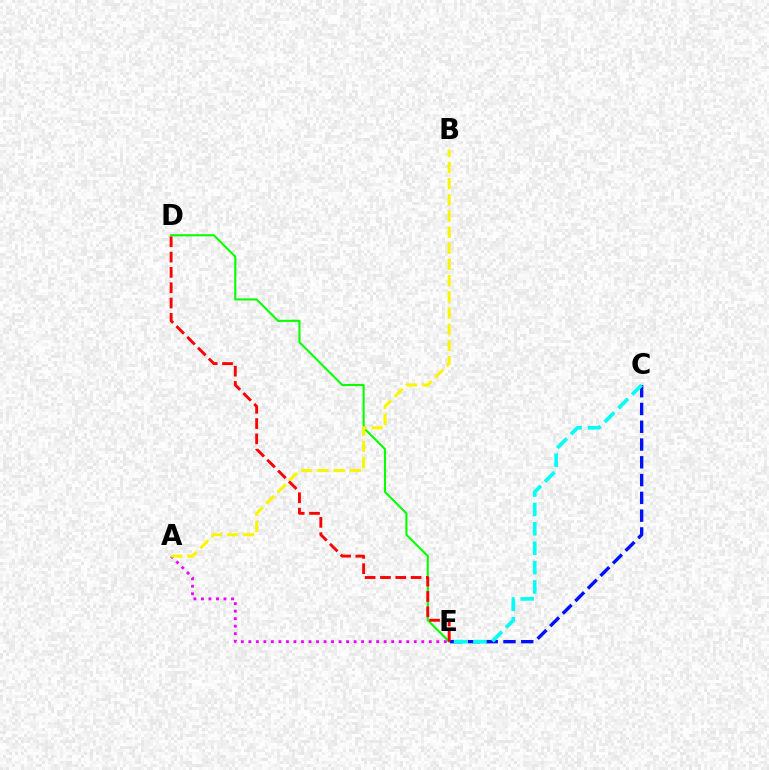{('D', 'E'): [{'color': '#08ff00', 'line_style': 'solid', 'thickness': 1.52}, {'color': '#ff0000', 'line_style': 'dashed', 'thickness': 2.08}], ('A', 'E'): [{'color': '#ee00ff', 'line_style': 'dotted', 'thickness': 2.04}], ('C', 'E'): [{'color': '#0010ff', 'line_style': 'dashed', 'thickness': 2.42}, {'color': '#00fff6', 'line_style': 'dashed', 'thickness': 2.63}], ('A', 'B'): [{'color': '#fcf500', 'line_style': 'dashed', 'thickness': 2.2}]}